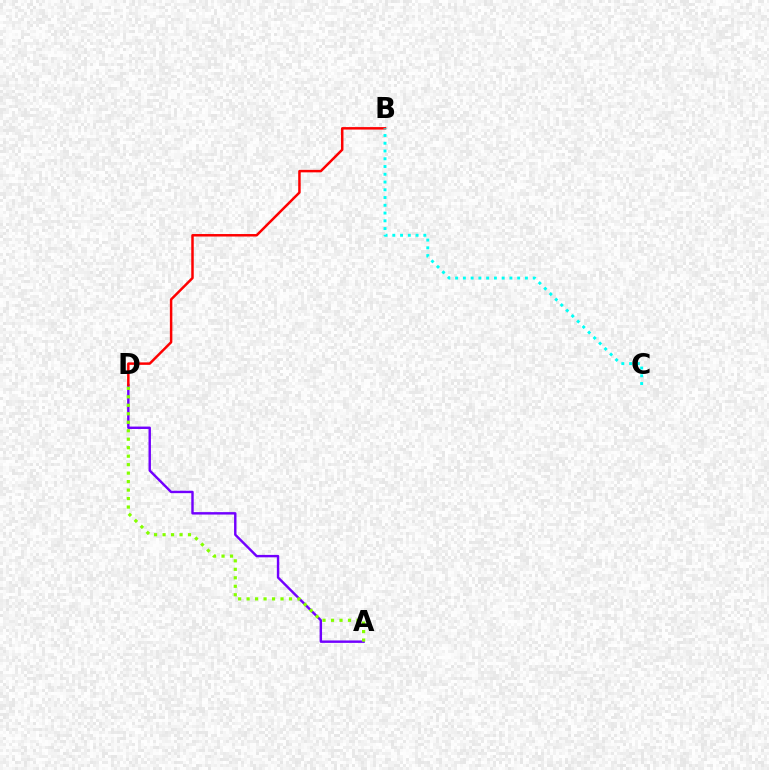{('A', 'D'): [{'color': '#7200ff', 'line_style': 'solid', 'thickness': 1.74}, {'color': '#84ff00', 'line_style': 'dotted', 'thickness': 2.3}], ('B', 'D'): [{'color': '#ff0000', 'line_style': 'solid', 'thickness': 1.79}], ('B', 'C'): [{'color': '#00fff6', 'line_style': 'dotted', 'thickness': 2.11}]}